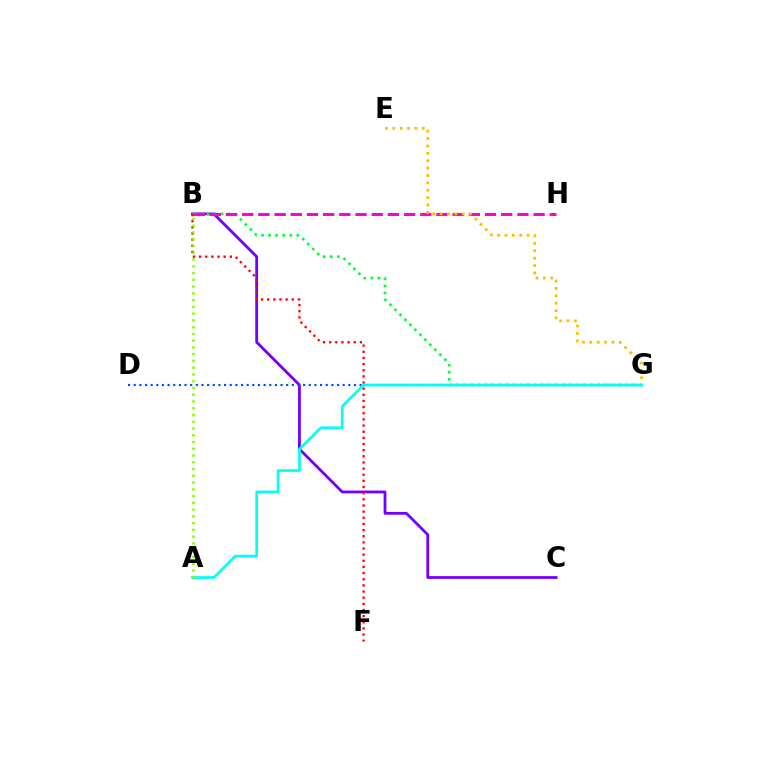{('B', 'C'): [{'color': '#7200ff', 'line_style': 'solid', 'thickness': 2.01}], ('B', 'G'): [{'color': '#00ff39', 'line_style': 'dotted', 'thickness': 1.92}], ('B', 'F'): [{'color': '#ff0000', 'line_style': 'dotted', 'thickness': 1.67}], ('D', 'G'): [{'color': '#004bff', 'line_style': 'dotted', 'thickness': 1.53}], ('B', 'H'): [{'color': '#ff00cf', 'line_style': 'dashed', 'thickness': 2.2}], ('E', 'G'): [{'color': '#ffbd00', 'line_style': 'dotted', 'thickness': 2.0}], ('A', 'G'): [{'color': '#00fff6', 'line_style': 'solid', 'thickness': 1.95}], ('A', 'B'): [{'color': '#84ff00', 'line_style': 'dotted', 'thickness': 1.84}]}